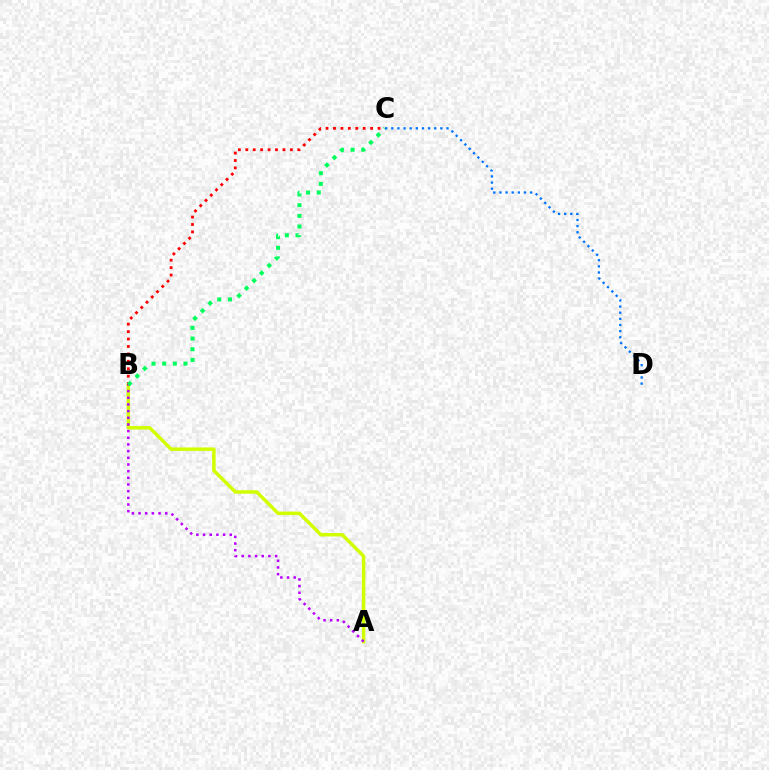{('A', 'B'): [{'color': '#d1ff00', 'line_style': 'solid', 'thickness': 2.5}, {'color': '#b900ff', 'line_style': 'dotted', 'thickness': 1.81}], ('B', 'C'): [{'color': '#ff0000', 'line_style': 'dotted', 'thickness': 2.02}, {'color': '#00ff5c', 'line_style': 'dotted', 'thickness': 2.9}], ('C', 'D'): [{'color': '#0074ff', 'line_style': 'dotted', 'thickness': 1.67}]}